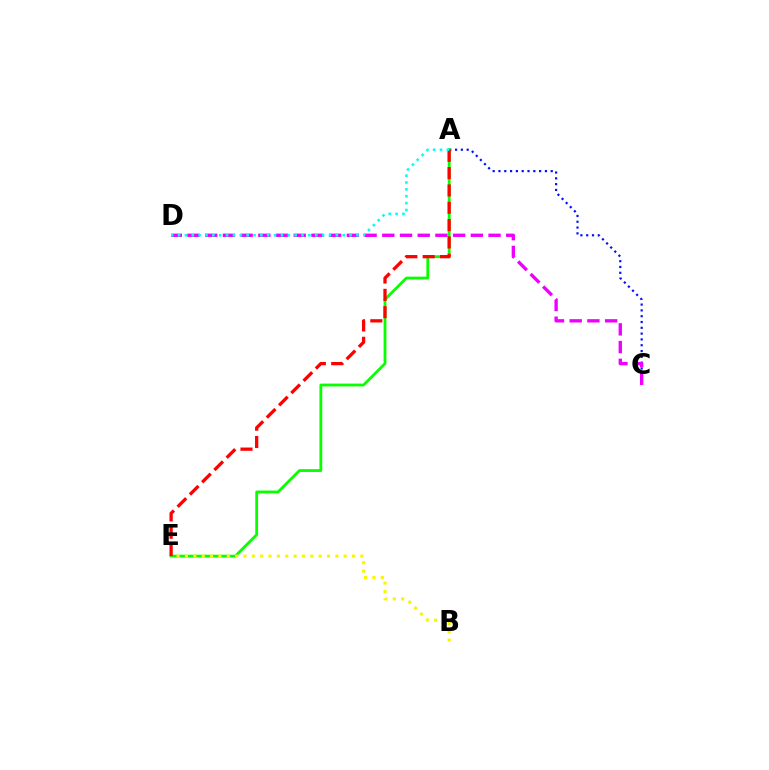{('A', 'C'): [{'color': '#0010ff', 'line_style': 'dotted', 'thickness': 1.58}], ('A', 'E'): [{'color': '#08ff00', 'line_style': 'solid', 'thickness': 2.02}, {'color': '#ff0000', 'line_style': 'dashed', 'thickness': 2.36}], ('C', 'D'): [{'color': '#ee00ff', 'line_style': 'dashed', 'thickness': 2.41}], ('B', 'E'): [{'color': '#fcf500', 'line_style': 'dotted', 'thickness': 2.27}], ('A', 'D'): [{'color': '#00fff6', 'line_style': 'dotted', 'thickness': 1.86}]}